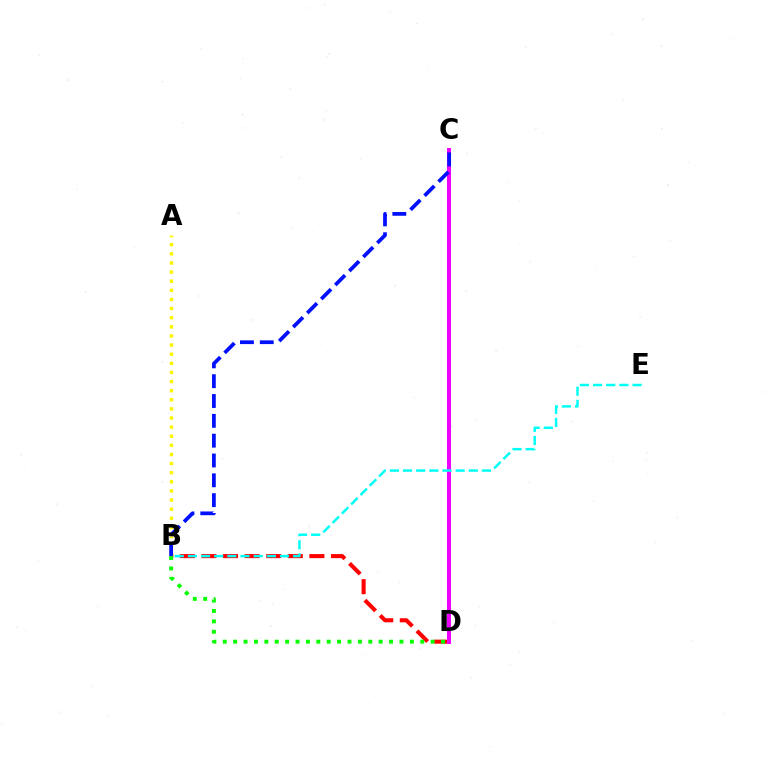{('B', 'D'): [{'color': '#ff0000', 'line_style': 'dashed', 'thickness': 2.93}, {'color': '#08ff00', 'line_style': 'dotted', 'thickness': 2.82}], ('A', 'B'): [{'color': '#fcf500', 'line_style': 'dotted', 'thickness': 2.48}], ('C', 'D'): [{'color': '#ee00ff', 'line_style': 'solid', 'thickness': 2.91}], ('B', 'E'): [{'color': '#00fff6', 'line_style': 'dashed', 'thickness': 1.79}], ('B', 'C'): [{'color': '#0010ff', 'line_style': 'dashed', 'thickness': 2.69}]}